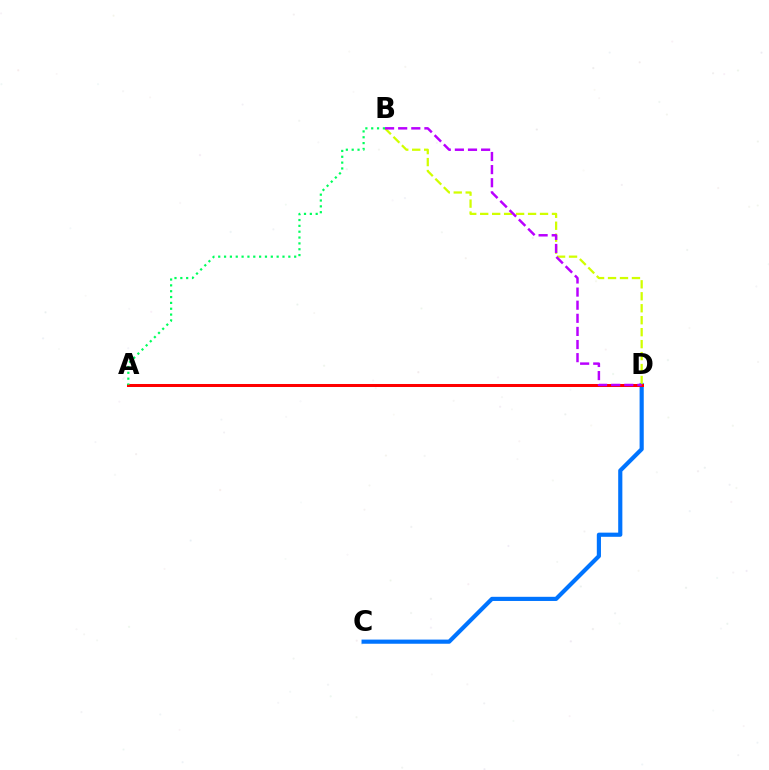{('C', 'D'): [{'color': '#0074ff', 'line_style': 'solid', 'thickness': 2.99}], ('A', 'D'): [{'color': '#ff0000', 'line_style': 'solid', 'thickness': 2.17}], ('B', 'D'): [{'color': '#d1ff00', 'line_style': 'dashed', 'thickness': 1.63}, {'color': '#b900ff', 'line_style': 'dashed', 'thickness': 1.78}], ('A', 'B'): [{'color': '#00ff5c', 'line_style': 'dotted', 'thickness': 1.59}]}